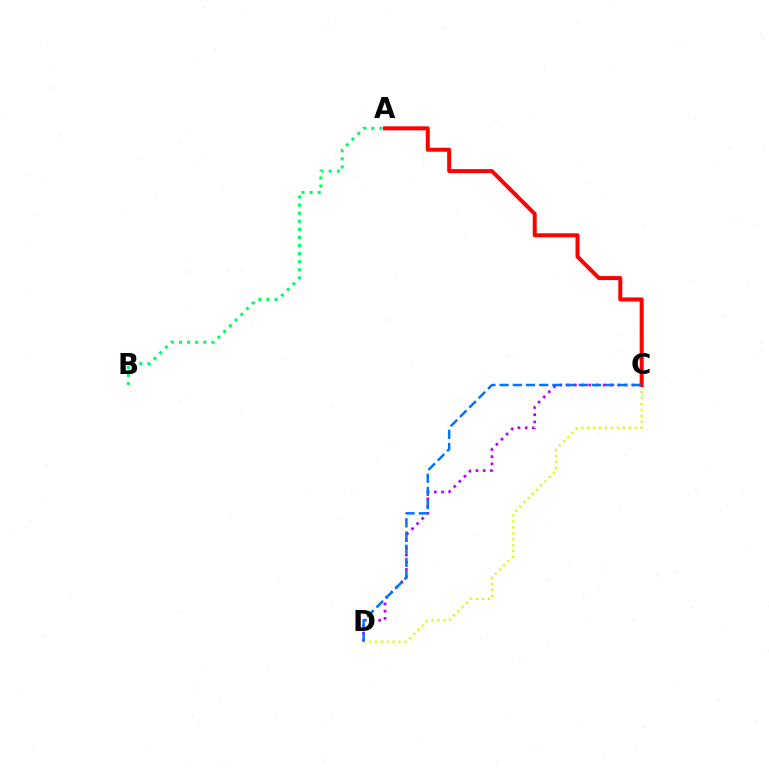{('C', 'D'): [{'color': '#b900ff', 'line_style': 'dotted', 'thickness': 1.96}, {'color': '#d1ff00', 'line_style': 'dotted', 'thickness': 1.62}, {'color': '#0074ff', 'line_style': 'dashed', 'thickness': 1.79}], ('A', 'B'): [{'color': '#00ff5c', 'line_style': 'dotted', 'thickness': 2.2}], ('A', 'C'): [{'color': '#ff0000', 'line_style': 'solid', 'thickness': 2.87}]}